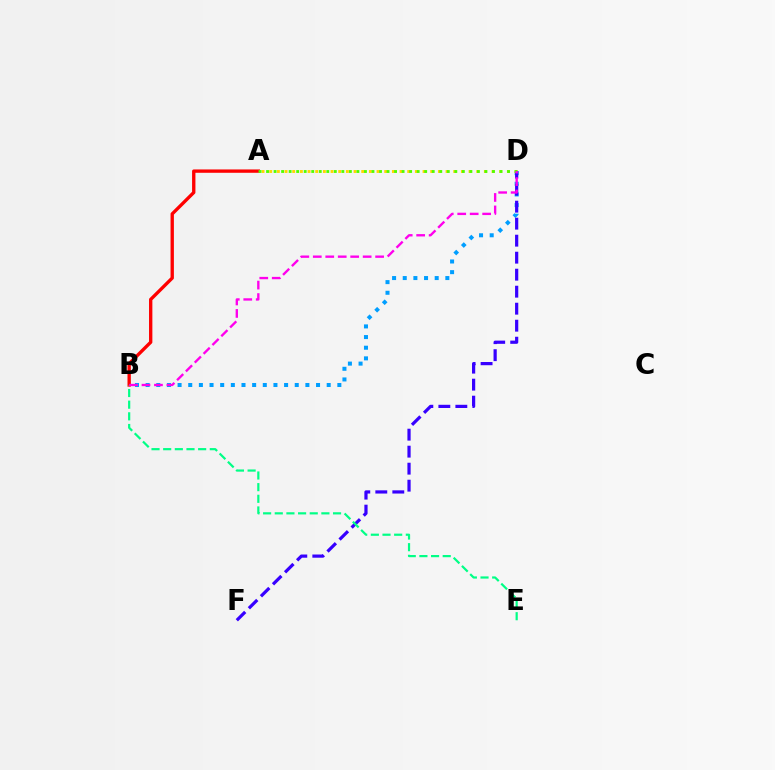{('B', 'D'): [{'color': '#009eff', 'line_style': 'dotted', 'thickness': 2.89}, {'color': '#ff00ed', 'line_style': 'dashed', 'thickness': 1.69}], ('A', 'D'): [{'color': '#ffd500', 'line_style': 'dotted', 'thickness': 2.08}, {'color': '#4fff00', 'line_style': 'dotted', 'thickness': 2.05}], ('A', 'B'): [{'color': '#ff0000', 'line_style': 'solid', 'thickness': 2.41}], ('D', 'F'): [{'color': '#3700ff', 'line_style': 'dashed', 'thickness': 2.31}], ('B', 'E'): [{'color': '#00ff86', 'line_style': 'dashed', 'thickness': 1.58}]}